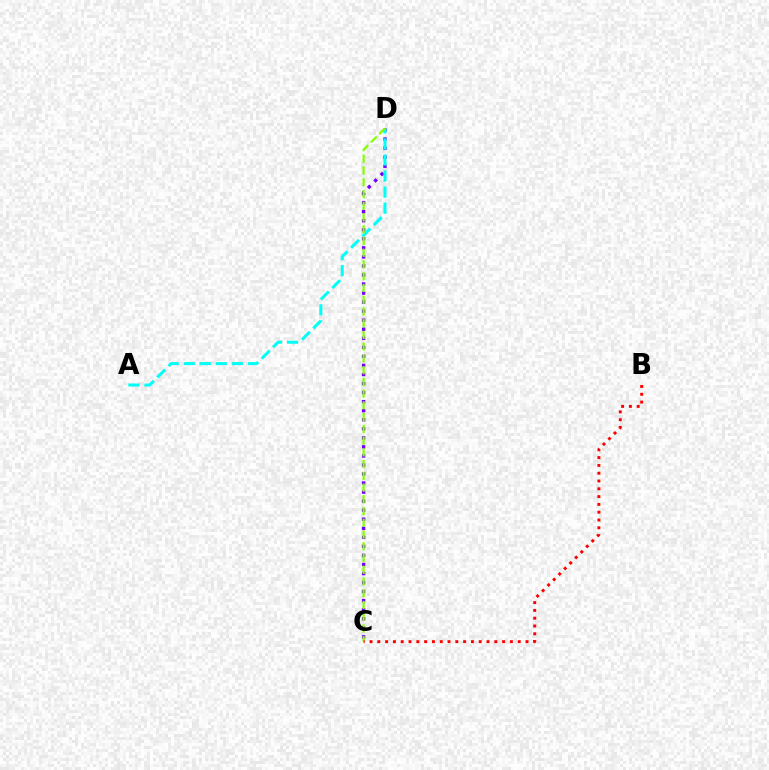{('C', 'D'): [{'color': '#7200ff', 'line_style': 'dotted', 'thickness': 2.46}, {'color': '#84ff00', 'line_style': 'dashed', 'thickness': 1.6}], ('A', 'D'): [{'color': '#00fff6', 'line_style': 'dashed', 'thickness': 2.18}], ('B', 'C'): [{'color': '#ff0000', 'line_style': 'dotted', 'thickness': 2.12}]}